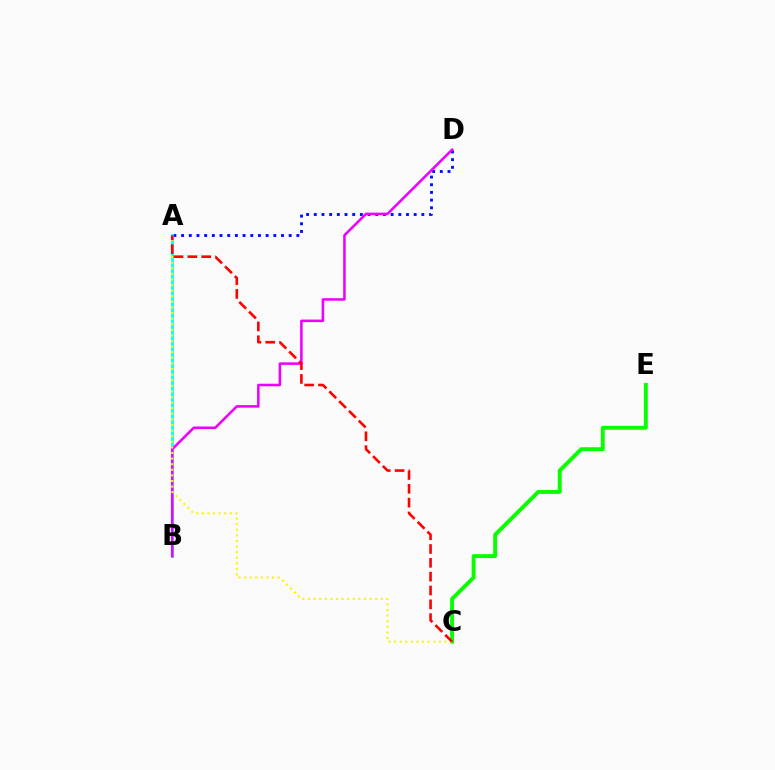{('A', 'D'): [{'color': '#0010ff', 'line_style': 'dotted', 'thickness': 2.09}], ('A', 'B'): [{'color': '#00fff6', 'line_style': 'solid', 'thickness': 1.97}], ('B', 'D'): [{'color': '#ee00ff', 'line_style': 'solid', 'thickness': 1.84}], ('C', 'E'): [{'color': '#08ff00', 'line_style': 'solid', 'thickness': 2.82}], ('A', 'C'): [{'color': '#fcf500', 'line_style': 'dotted', 'thickness': 1.52}, {'color': '#ff0000', 'line_style': 'dashed', 'thickness': 1.88}]}